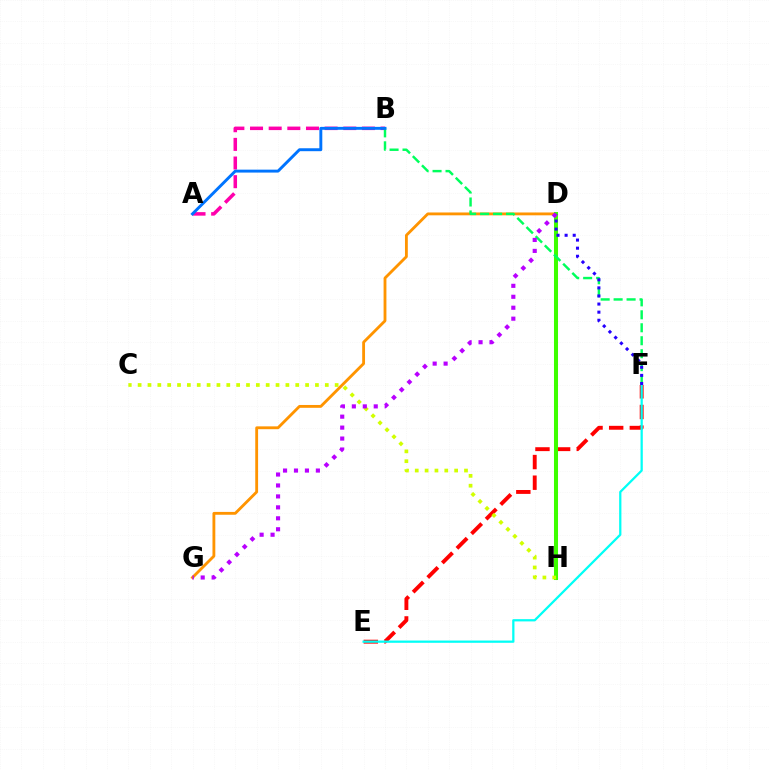{('E', 'F'): [{'color': '#ff0000', 'line_style': 'dashed', 'thickness': 2.8}, {'color': '#00fff6', 'line_style': 'solid', 'thickness': 1.62}], ('D', 'G'): [{'color': '#ff9400', 'line_style': 'solid', 'thickness': 2.04}, {'color': '#b900ff', 'line_style': 'dotted', 'thickness': 2.97}], ('A', 'B'): [{'color': '#ff00ac', 'line_style': 'dashed', 'thickness': 2.53}, {'color': '#0074ff', 'line_style': 'solid', 'thickness': 2.11}], ('D', 'H'): [{'color': '#3dff00', 'line_style': 'solid', 'thickness': 2.91}], ('B', 'F'): [{'color': '#00ff5c', 'line_style': 'dashed', 'thickness': 1.76}], ('C', 'H'): [{'color': '#d1ff00', 'line_style': 'dotted', 'thickness': 2.68}], ('D', 'F'): [{'color': '#2500ff', 'line_style': 'dotted', 'thickness': 2.2}]}